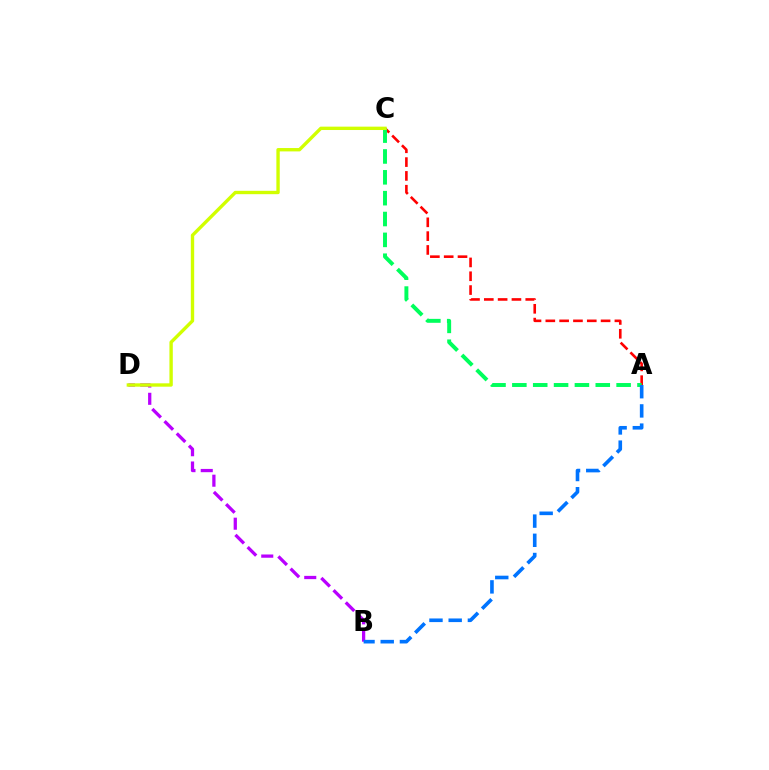{('B', 'D'): [{'color': '#b900ff', 'line_style': 'dashed', 'thickness': 2.35}], ('A', 'C'): [{'color': '#ff0000', 'line_style': 'dashed', 'thickness': 1.88}, {'color': '#00ff5c', 'line_style': 'dashed', 'thickness': 2.83}], ('A', 'B'): [{'color': '#0074ff', 'line_style': 'dashed', 'thickness': 2.61}], ('C', 'D'): [{'color': '#d1ff00', 'line_style': 'solid', 'thickness': 2.42}]}